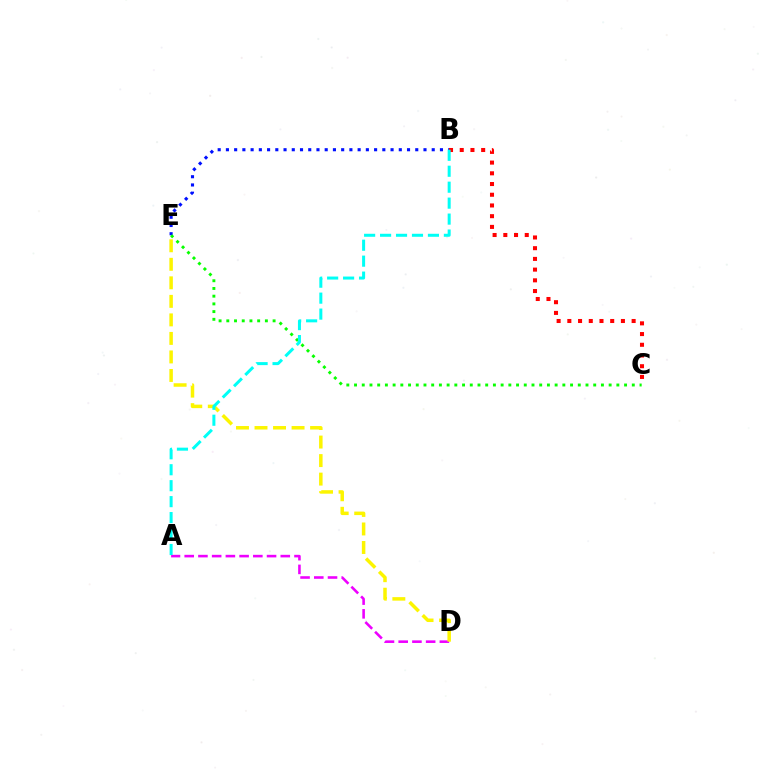{('B', 'E'): [{'color': '#0010ff', 'line_style': 'dotted', 'thickness': 2.24}], ('B', 'C'): [{'color': '#ff0000', 'line_style': 'dotted', 'thickness': 2.91}], ('A', 'D'): [{'color': '#ee00ff', 'line_style': 'dashed', 'thickness': 1.86}], ('D', 'E'): [{'color': '#fcf500', 'line_style': 'dashed', 'thickness': 2.52}], ('C', 'E'): [{'color': '#08ff00', 'line_style': 'dotted', 'thickness': 2.1}], ('A', 'B'): [{'color': '#00fff6', 'line_style': 'dashed', 'thickness': 2.17}]}